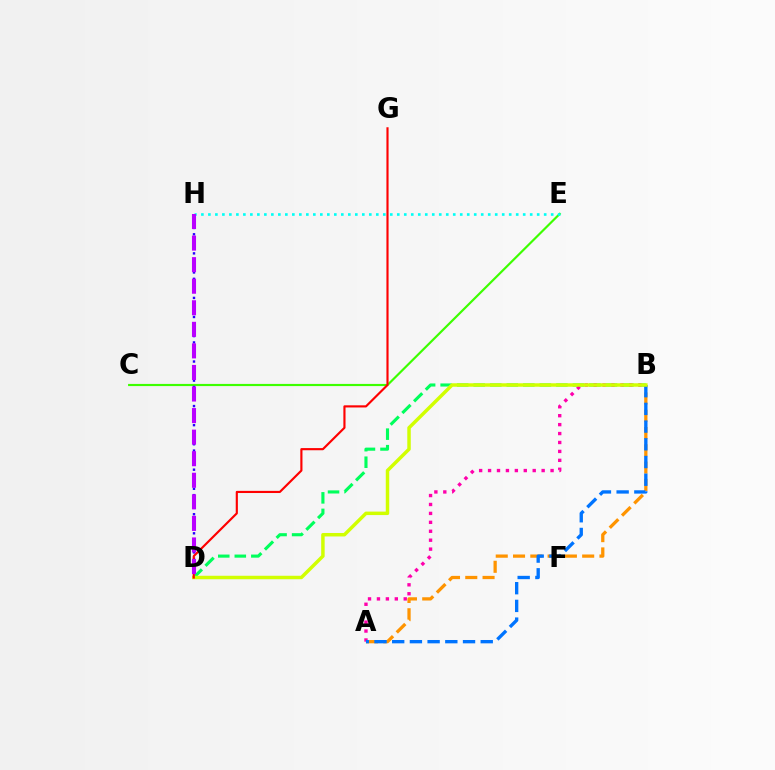{('A', 'B'): [{'color': '#ff9400', 'line_style': 'dashed', 'thickness': 2.35}, {'color': '#ff00ac', 'line_style': 'dotted', 'thickness': 2.43}, {'color': '#0074ff', 'line_style': 'dashed', 'thickness': 2.41}], ('B', 'D'): [{'color': '#00ff5c', 'line_style': 'dashed', 'thickness': 2.25}, {'color': '#d1ff00', 'line_style': 'solid', 'thickness': 2.5}], ('C', 'E'): [{'color': '#3dff00', 'line_style': 'solid', 'thickness': 1.56}], ('D', 'H'): [{'color': '#2500ff', 'line_style': 'dotted', 'thickness': 1.73}, {'color': '#b900ff', 'line_style': 'dashed', 'thickness': 2.93}], ('E', 'H'): [{'color': '#00fff6', 'line_style': 'dotted', 'thickness': 1.9}], ('D', 'G'): [{'color': '#ff0000', 'line_style': 'solid', 'thickness': 1.55}]}